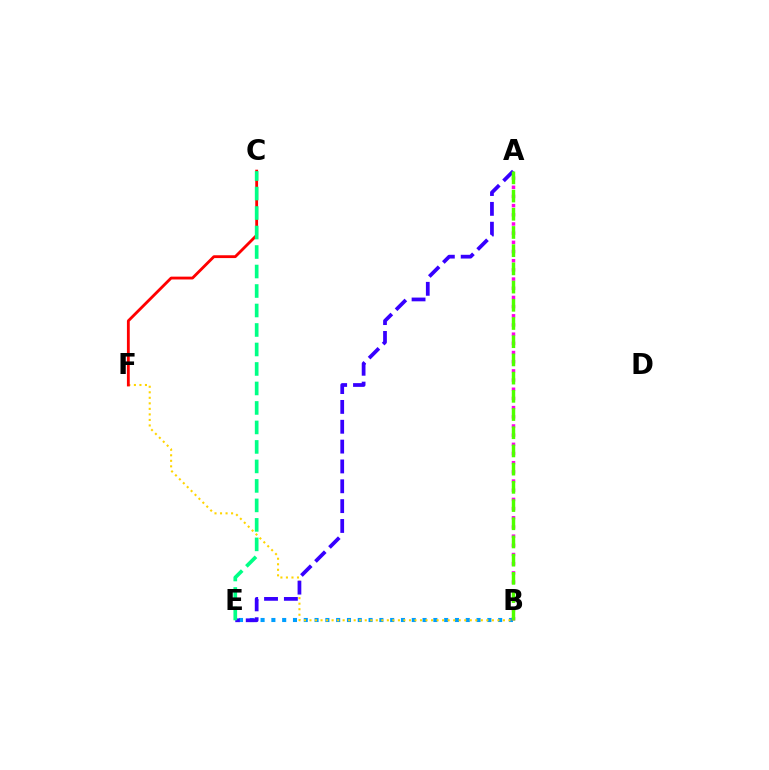{('B', 'E'): [{'color': '#009eff', 'line_style': 'dotted', 'thickness': 2.93}], ('B', 'F'): [{'color': '#ffd500', 'line_style': 'dotted', 'thickness': 1.5}], ('A', 'B'): [{'color': '#ff00ed', 'line_style': 'dotted', 'thickness': 2.49}, {'color': '#4fff00', 'line_style': 'dashed', 'thickness': 2.47}], ('C', 'F'): [{'color': '#ff0000', 'line_style': 'solid', 'thickness': 2.04}], ('A', 'E'): [{'color': '#3700ff', 'line_style': 'dashed', 'thickness': 2.7}], ('C', 'E'): [{'color': '#00ff86', 'line_style': 'dashed', 'thickness': 2.65}]}